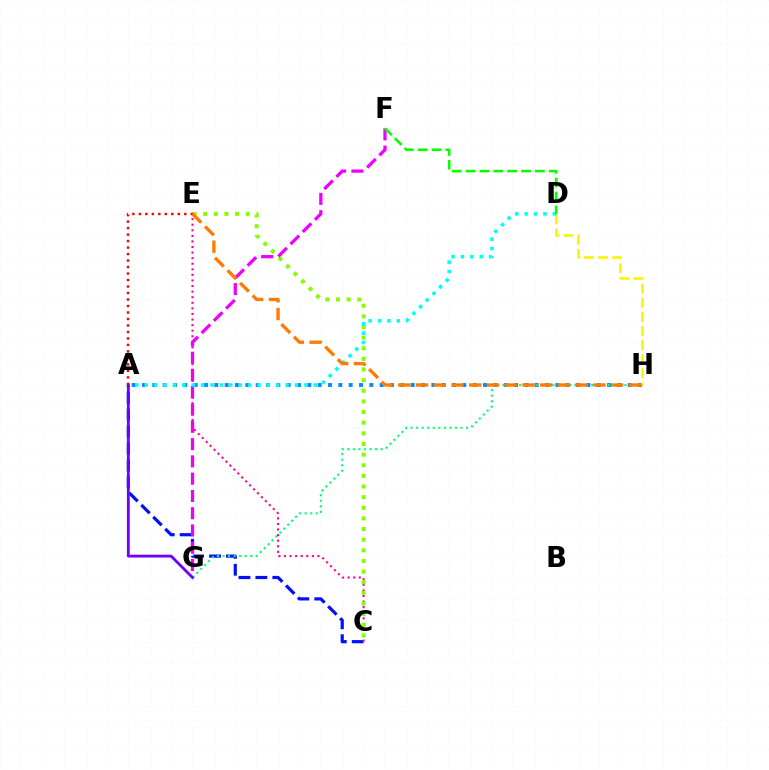{('A', 'H'): [{'color': '#008cff', 'line_style': 'dotted', 'thickness': 2.81}], ('A', 'C'): [{'color': '#0010ff', 'line_style': 'dashed', 'thickness': 2.3}], ('C', 'E'): [{'color': '#ff0094', 'line_style': 'dotted', 'thickness': 1.52}, {'color': '#84ff00', 'line_style': 'dotted', 'thickness': 2.89}], ('D', 'H'): [{'color': '#fcf500', 'line_style': 'dashed', 'thickness': 1.92}], ('F', 'G'): [{'color': '#ee00ff', 'line_style': 'dashed', 'thickness': 2.35}], ('A', 'D'): [{'color': '#00fff6', 'line_style': 'dotted', 'thickness': 2.55}], ('G', 'H'): [{'color': '#00ff74', 'line_style': 'dotted', 'thickness': 1.51}], ('D', 'F'): [{'color': '#08ff00', 'line_style': 'dashed', 'thickness': 1.88}], ('A', 'G'): [{'color': '#7200ff', 'line_style': 'solid', 'thickness': 2.04}], ('A', 'E'): [{'color': '#ff0000', 'line_style': 'dotted', 'thickness': 1.76}], ('E', 'H'): [{'color': '#ff7c00', 'line_style': 'dashed', 'thickness': 2.41}]}